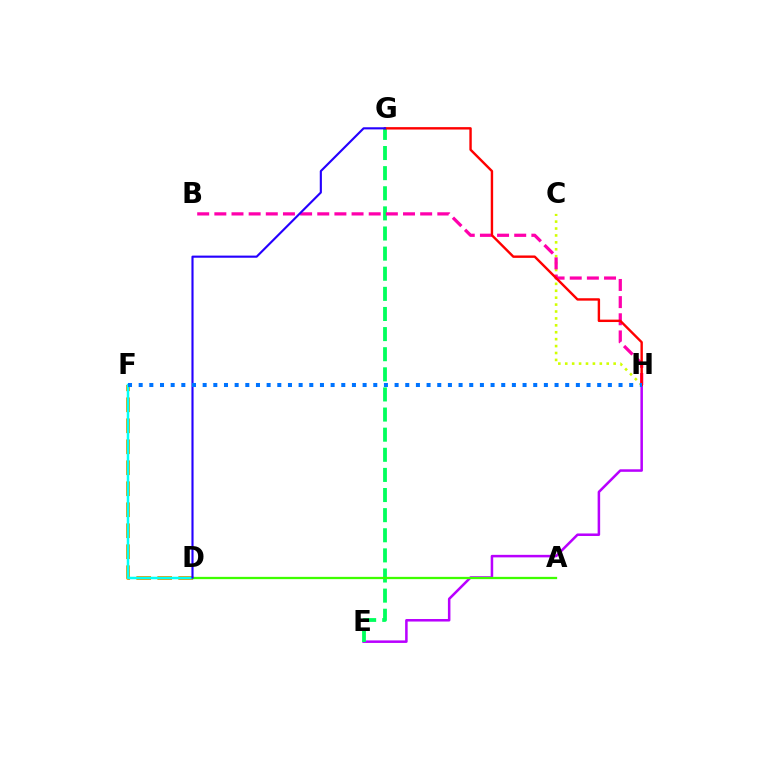{('E', 'H'): [{'color': '#b900ff', 'line_style': 'solid', 'thickness': 1.82}], ('E', 'G'): [{'color': '#00ff5c', 'line_style': 'dashed', 'thickness': 2.73}], ('C', 'H'): [{'color': '#d1ff00', 'line_style': 'dotted', 'thickness': 1.88}], ('B', 'H'): [{'color': '#ff00ac', 'line_style': 'dashed', 'thickness': 2.33}], ('D', 'F'): [{'color': '#ff9400', 'line_style': 'dashed', 'thickness': 2.85}, {'color': '#00fff6', 'line_style': 'solid', 'thickness': 1.8}], ('A', 'D'): [{'color': '#3dff00', 'line_style': 'solid', 'thickness': 1.63}], ('G', 'H'): [{'color': '#ff0000', 'line_style': 'solid', 'thickness': 1.73}], ('D', 'G'): [{'color': '#2500ff', 'line_style': 'solid', 'thickness': 1.54}], ('F', 'H'): [{'color': '#0074ff', 'line_style': 'dotted', 'thickness': 2.9}]}